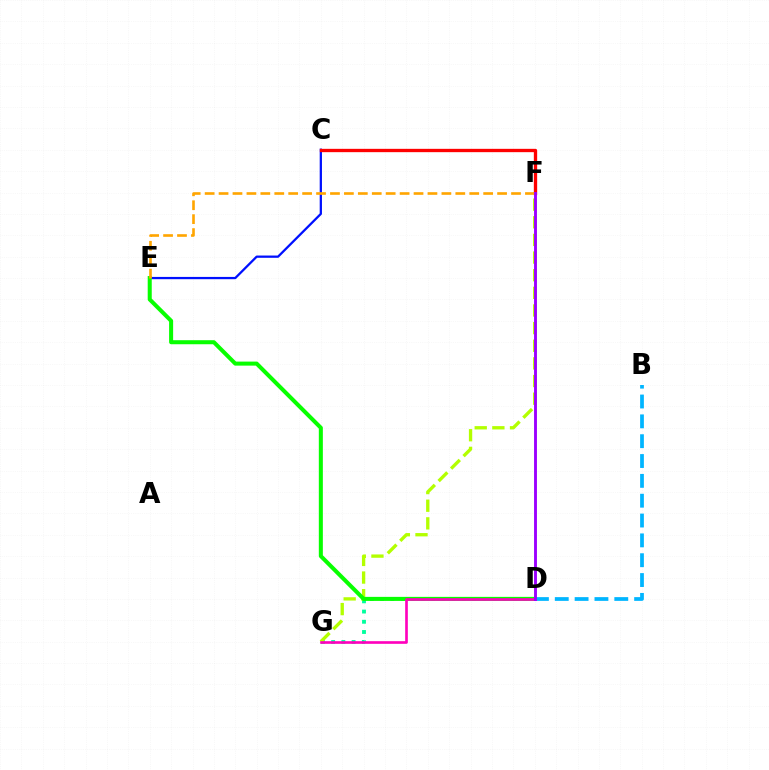{('D', 'G'): [{'color': '#00ff9d', 'line_style': 'dotted', 'thickness': 2.78}, {'color': '#ff00bd', 'line_style': 'solid', 'thickness': 1.91}], ('C', 'E'): [{'color': '#0010ff', 'line_style': 'solid', 'thickness': 1.63}], ('F', 'G'): [{'color': '#b3ff00', 'line_style': 'dashed', 'thickness': 2.4}], ('B', 'D'): [{'color': '#00b5ff', 'line_style': 'dashed', 'thickness': 2.69}], ('C', 'F'): [{'color': '#ff0000', 'line_style': 'solid', 'thickness': 2.4}], ('D', 'E'): [{'color': '#08ff00', 'line_style': 'solid', 'thickness': 2.91}], ('E', 'F'): [{'color': '#ffa500', 'line_style': 'dashed', 'thickness': 1.89}], ('D', 'F'): [{'color': '#9b00ff', 'line_style': 'solid', 'thickness': 2.08}]}